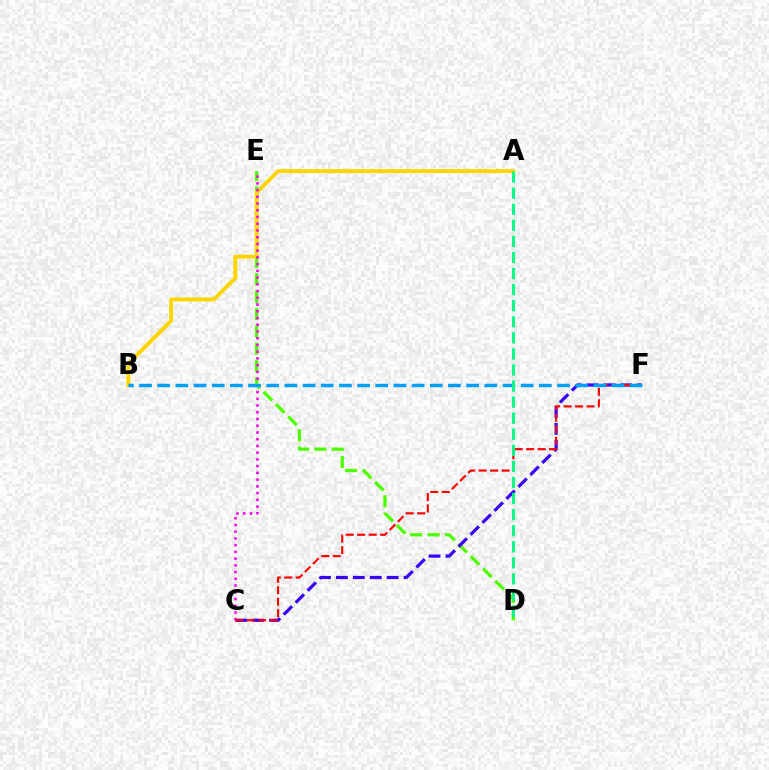{('D', 'E'): [{'color': '#4fff00', 'line_style': 'dashed', 'thickness': 2.36}], ('A', 'B'): [{'color': '#ffd500', 'line_style': 'solid', 'thickness': 2.8}], ('C', 'F'): [{'color': '#3700ff', 'line_style': 'dashed', 'thickness': 2.3}, {'color': '#ff0000', 'line_style': 'dashed', 'thickness': 1.56}], ('C', 'E'): [{'color': '#ff00ed', 'line_style': 'dotted', 'thickness': 1.83}], ('B', 'F'): [{'color': '#009eff', 'line_style': 'dashed', 'thickness': 2.47}], ('A', 'D'): [{'color': '#00ff86', 'line_style': 'dashed', 'thickness': 2.18}]}